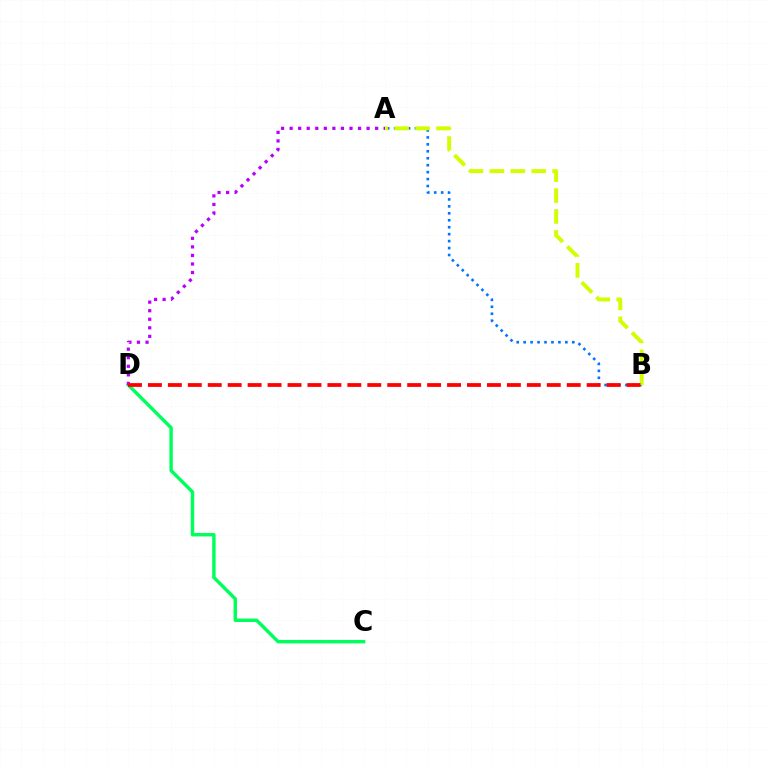{('A', 'B'): [{'color': '#0074ff', 'line_style': 'dotted', 'thickness': 1.89}, {'color': '#d1ff00', 'line_style': 'dashed', 'thickness': 2.84}], ('C', 'D'): [{'color': '#00ff5c', 'line_style': 'solid', 'thickness': 2.47}], ('A', 'D'): [{'color': '#b900ff', 'line_style': 'dotted', 'thickness': 2.32}], ('B', 'D'): [{'color': '#ff0000', 'line_style': 'dashed', 'thickness': 2.71}]}